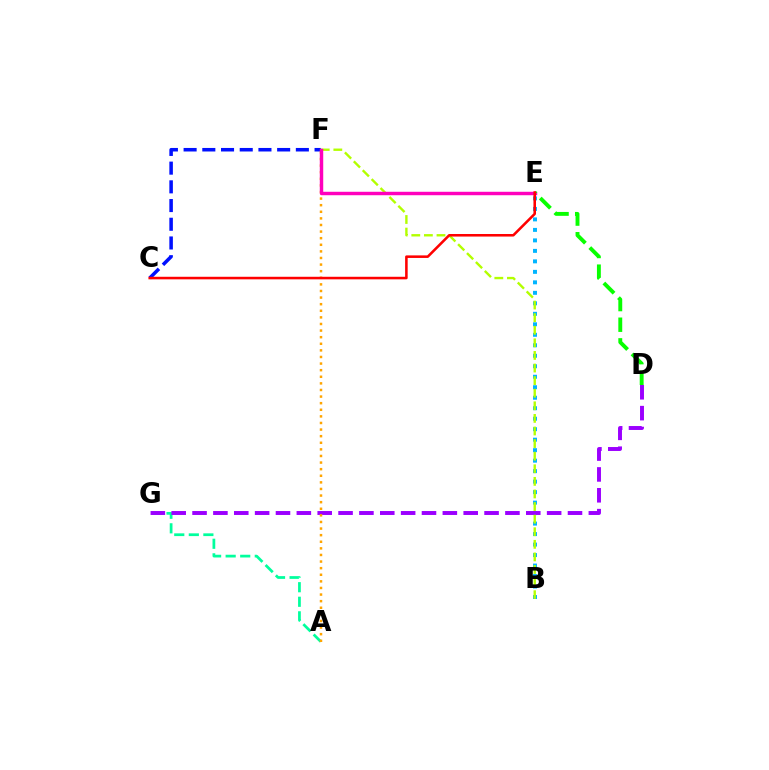{('B', 'E'): [{'color': '#00b5ff', 'line_style': 'dotted', 'thickness': 2.85}], ('A', 'G'): [{'color': '#00ff9d', 'line_style': 'dashed', 'thickness': 1.98}], ('D', 'G'): [{'color': '#9b00ff', 'line_style': 'dashed', 'thickness': 2.83}], ('C', 'F'): [{'color': '#0010ff', 'line_style': 'dashed', 'thickness': 2.54}], ('A', 'F'): [{'color': '#ffa500', 'line_style': 'dotted', 'thickness': 1.79}], ('B', 'F'): [{'color': '#b3ff00', 'line_style': 'dashed', 'thickness': 1.71}], ('E', 'F'): [{'color': '#ff00bd', 'line_style': 'solid', 'thickness': 2.48}], ('D', 'E'): [{'color': '#08ff00', 'line_style': 'dashed', 'thickness': 2.8}], ('C', 'E'): [{'color': '#ff0000', 'line_style': 'solid', 'thickness': 1.84}]}